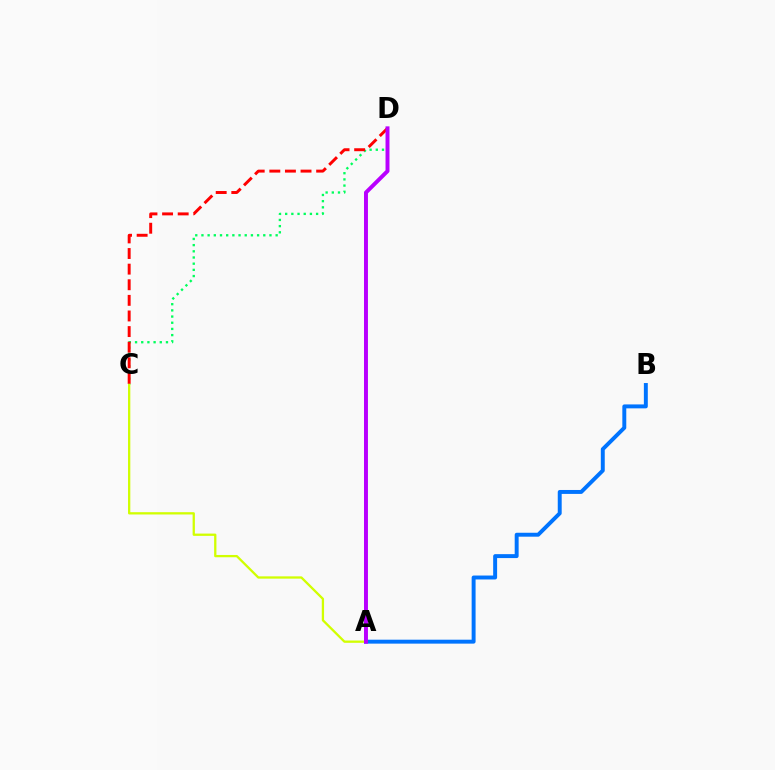{('C', 'D'): [{'color': '#00ff5c', 'line_style': 'dotted', 'thickness': 1.68}, {'color': '#ff0000', 'line_style': 'dashed', 'thickness': 2.12}], ('A', 'C'): [{'color': '#d1ff00', 'line_style': 'solid', 'thickness': 1.65}], ('A', 'B'): [{'color': '#0074ff', 'line_style': 'solid', 'thickness': 2.83}], ('A', 'D'): [{'color': '#b900ff', 'line_style': 'solid', 'thickness': 2.84}]}